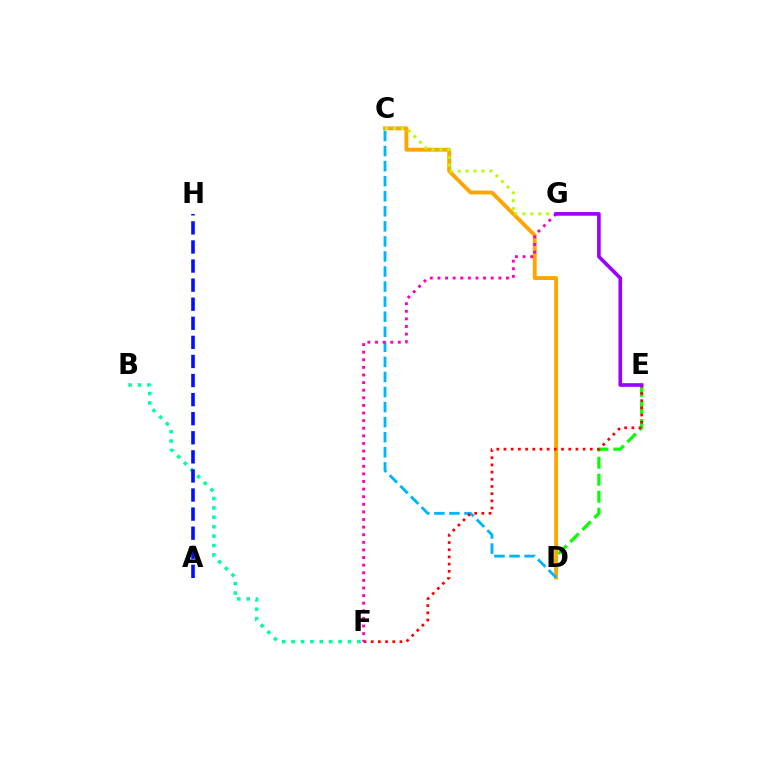{('D', 'E'): [{'color': '#08ff00', 'line_style': 'dashed', 'thickness': 2.31}], ('C', 'D'): [{'color': '#ffa500', 'line_style': 'solid', 'thickness': 2.8}, {'color': '#00b5ff', 'line_style': 'dashed', 'thickness': 2.05}], ('E', 'F'): [{'color': '#ff0000', 'line_style': 'dotted', 'thickness': 1.95}], ('C', 'G'): [{'color': '#b3ff00', 'line_style': 'dotted', 'thickness': 2.15}], ('B', 'F'): [{'color': '#00ff9d', 'line_style': 'dotted', 'thickness': 2.55}], ('F', 'G'): [{'color': '#ff00bd', 'line_style': 'dotted', 'thickness': 2.07}], ('E', 'G'): [{'color': '#9b00ff', 'line_style': 'solid', 'thickness': 2.62}], ('A', 'H'): [{'color': '#0010ff', 'line_style': 'dashed', 'thickness': 2.59}]}